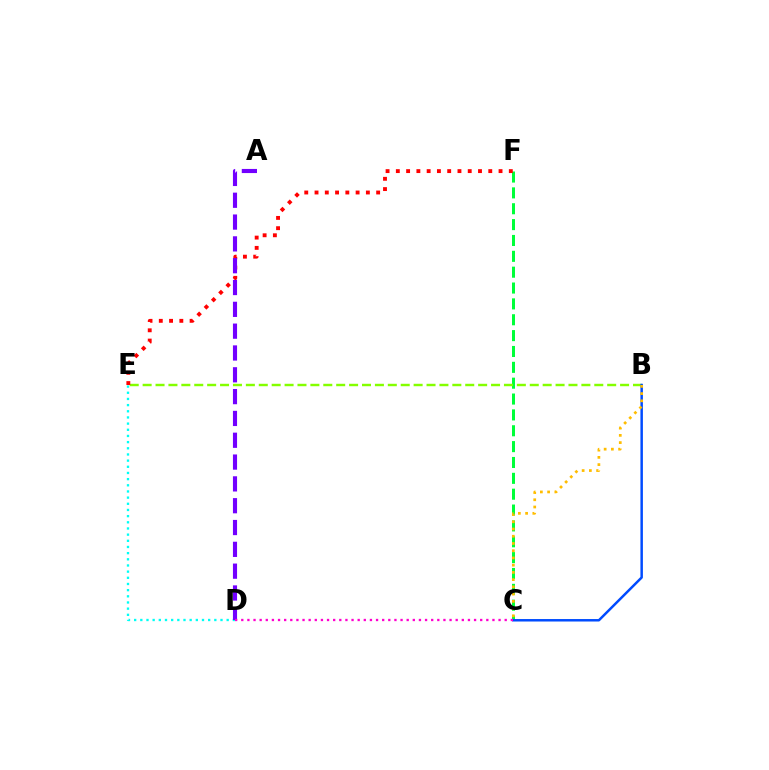{('C', 'F'): [{'color': '#00ff39', 'line_style': 'dashed', 'thickness': 2.15}], ('D', 'E'): [{'color': '#00fff6', 'line_style': 'dotted', 'thickness': 1.68}], ('B', 'E'): [{'color': '#84ff00', 'line_style': 'dashed', 'thickness': 1.75}], ('B', 'C'): [{'color': '#004bff', 'line_style': 'solid', 'thickness': 1.78}, {'color': '#ffbd00', 'line_style': 'dotted', 'thickness': 1.97}], ('E', 'F'): [{'color': '#ff0000', 'line_style': 'dotted', 'thickness': 2.79}], ('A', 'D'): [{'color': '#7200ff', 'line_style': 'dashed', 'thickness': 2.96}], ('C', 'D'): [{'color': '#ff00cf', 'line_style': 'dotted', 'thickness': 1.66}]}